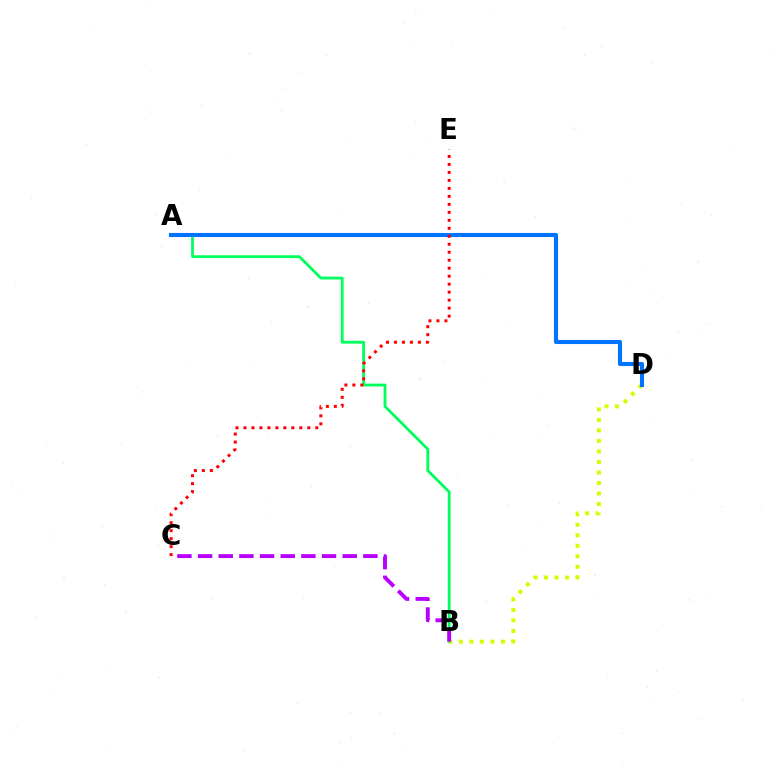{('A', 'B'): [{'color': '#00ff5c', 'line_style': 'solid', 'thickness': 2.02}], ('B', 'D'): [{'color': '#d1ff00', 'line_style': 'dotted', 'thickness': 2.86}], ('B', 'C'): [{'color': '#b900ff', 'line_style': 'dashed', 'thickness': 2.81}], ('A', 'D'): [{'color': '#0074ff', 'line_style': 'solid', 'thickness': 2.94}], ('C', 'E'): [{'color': '#ff0000', 'line_style': 'dotted', 'thickness': 2.17}]}